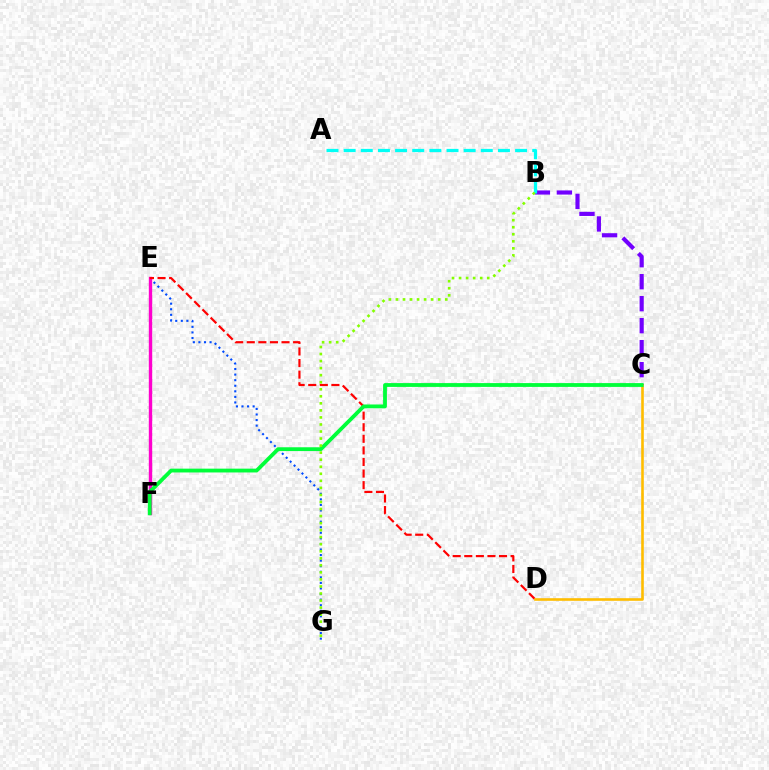{('B', 'C'): [{'color': '#7200ff', 'line_style': 'dashed', 'thickness': 2.99}], ('A', 'B'): [{'color': '#00fff6', 'line_style': 'dashed', 'thickness': 2.33}], ('E', 'G'): [{'color': '#004bff', 'line_style': 'dotted', 'thickness': 1.51}], ('E', 'F'): [{'color': '#ff00cf', 'line_style': 'solid', 'thickness': 2.44}], ('D', 'E'): [{'color': '#ff0000', 'line_style': 'dashed', 'thickness': 1.57}], ('C', 'D'): [{'color': '#ffbd00', 'line_style': 'solid', 'thickness': 1.88}], ('C', 'F'): [{'color': '#00ff39', 'line_style': 'solid', 'thickness': 2.75}], ('B', 'G'): [{'color': '#84ff00', 'line_style': 'dotted', 'thickness': 1.91}]}